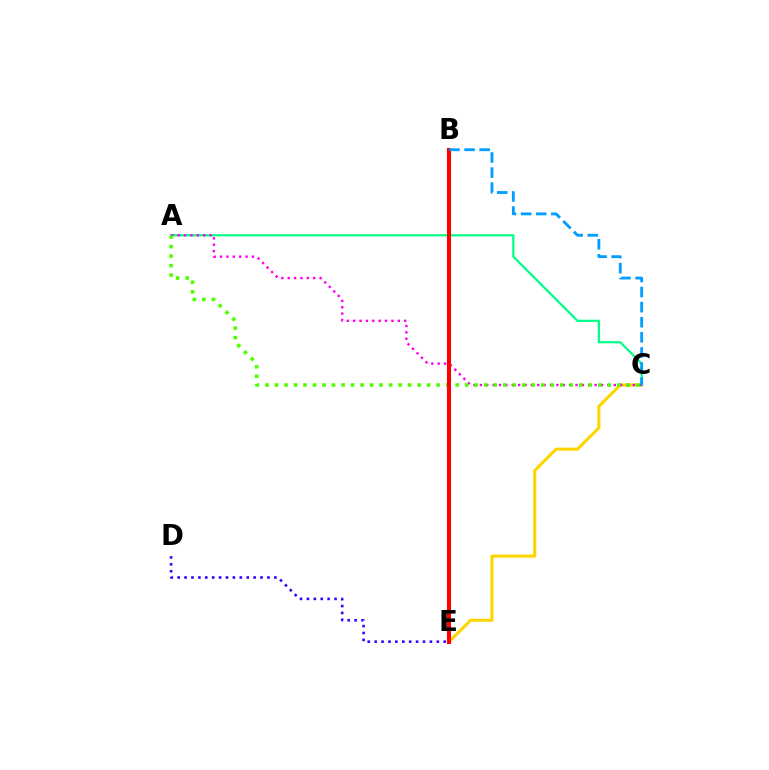{('C', 'E'): [{'color': '#ffd500', 'line_style': 'solid', 'thickness': 2.24}], ('A', 'C'): [{'color': '#00ff86', 'line_style': 'solid', 'thickness': 1.59}, {'color': '#ff00ed', 'line_style': 'dotted', 'thickness': 1.73}, {'color': '#4fff00', 'line_style': 'dotted', 'thickness': 2.58}], ('D', 'E'): [{'color': '#3700ff', 'line_style': 'dotted', 'thickness': 1.88}], ('B', 'E'): [{'color': '#ff0000', 'line_style': 'solid', 'thickness': 2.91}], ('B', 'C'): [{'color': '#009eff', 'line_style': 'dashed', 'thickness': 2.05}]}